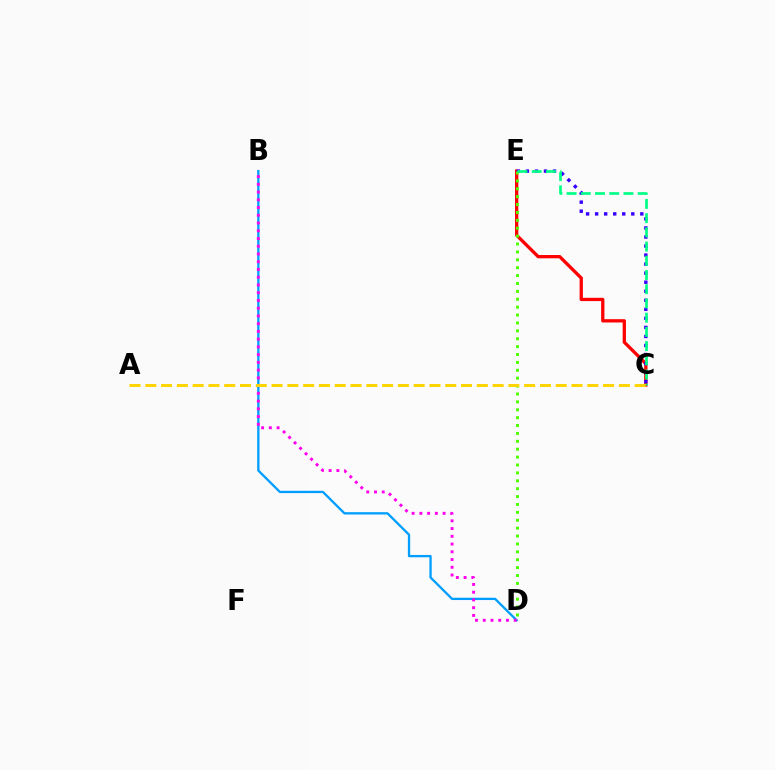{('C', 'E'): [{'color': '#ff0000', 'line_style': 'solid', 'thickness': 2.37}, {'color': '#3700ff', 'line_style': 'dotted', 'thickness': 2.46}, {'color': '#00ff86', 'line_style': 'dashed', 'thickness': 1.93}], ('B', 'D'): [{'color': '#009eff', 'line_style': 'solid', 'thickness': 1.66}, {'color': '#ff00ed', 'line_style': 'dotted', 'thickness': 2.1}], ('D', 'E'): [{'color': '#4fff00', 'line_style': 'dotted', 'thickness': 2.14}], ('A', 'C'): [{'color': '#ffd500', 'line_style': 'dashed', 'thickness': 2.14}]}